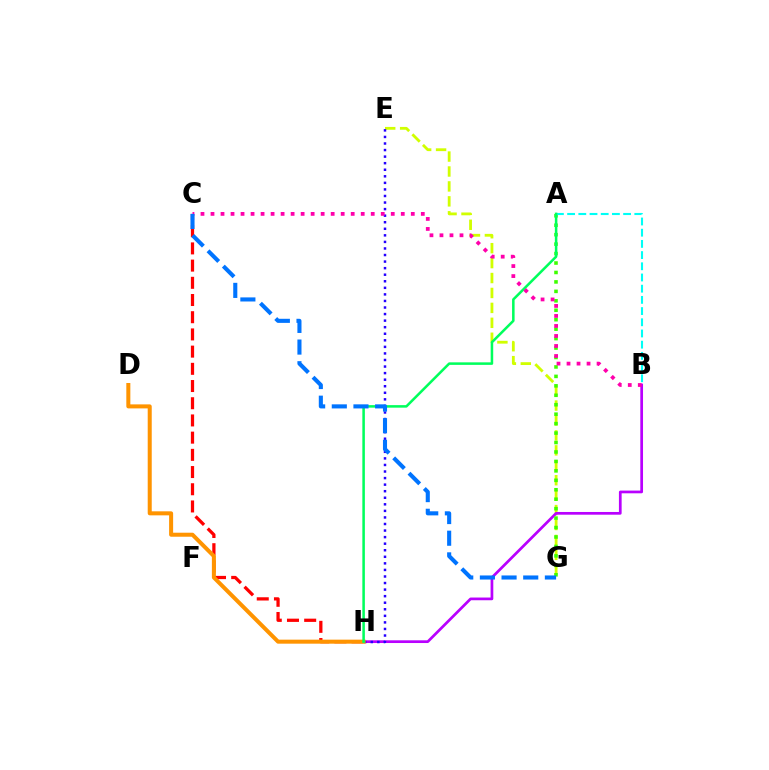{('E', 'G'): [{'color': '#d1ff00', 'line_style': 'dashed', 'thickness': 2.03}], ('B', 'H'): [{'color': '#b900ff', 'line_style': 'solid', 'thickness': 1.96}], ('E', 'H'): [{'color': '#2500ff', 'line_style': 'dotted', 'thickness': 1.78}], ('A', 'G'): [{'color': '#3dff00', 'line_style': 'dotted', 'thickness': 2.57}], ('C', 'H'): [{'color': '#ff0000', 'line_style': 'dashed', 'thickness': 2.34}], ('A', 'B'): [{'color': '#00fff6', 'line_style': 'dashed', 'thickness': 1.52}], ('D', 'H'): [{'color': '#ff9400', 'line_style': 'solid', 'thickness': 2.89}], ('A', 'H'): [{'color': '#00ff5c', 'line_style': 'solid', 'thickness': 1.82}], ('B', 'C'): [{'color': '#ff00ac', 'line_style': 'dotted', 'thickness': 2.72}], ('C', 'G'): [{'color': '#0074ff', 'line_style': 'dashed', 'thickness': 2.94}]}